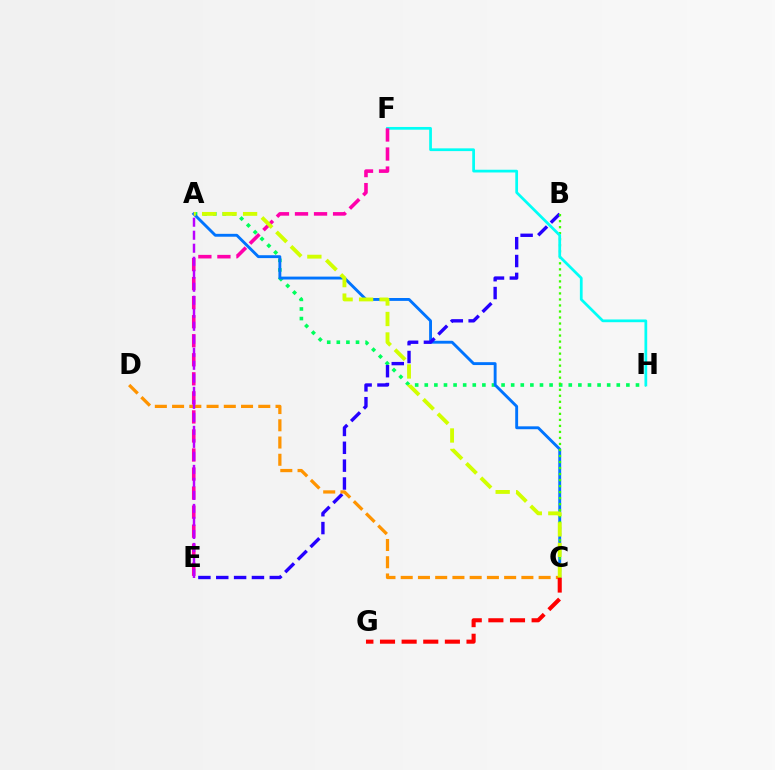{('A', 'H'): [{'color': '#00ff5c', 'line_style': 'dotted', 'thickness': 2.61}], ('A', 'C'): [{'color': '#0074ff', 'line_style': 'solid', 'thickness': 2.08}, {'color': '#d1ff00', 'line_style': 'dashed', 'thickness': 2.78}], ('B', 'E'): [{'color': '#2500ff', 'line_style': 'dashed', 'thickness': 2.42}], ('C', 'D'): [{'color': '#ff9400', 'line_style': 'dashed', 'thickness': 2.34}], ('B', 'C'): [{'color': '#3dff00', 'line_style': 'dotted', 'thickness': 1.64}], ('F', 'H'): [{'color': '#00fff6', 'line_style': 'solid', 'thickness': 1.97}], ('E', 'F'): [{'color': '#ff00ac', 'line_style': 'dashed', 'thickness': 2.59}], ('C', 'G'): [{'color': '#ff0000', 'line_style': 'dashed', 'thickness': 2.94}], ('A', 'E'): [{'color': '#b900ff', 'line_style': 'dashed', 'thickness': 1.77}]}